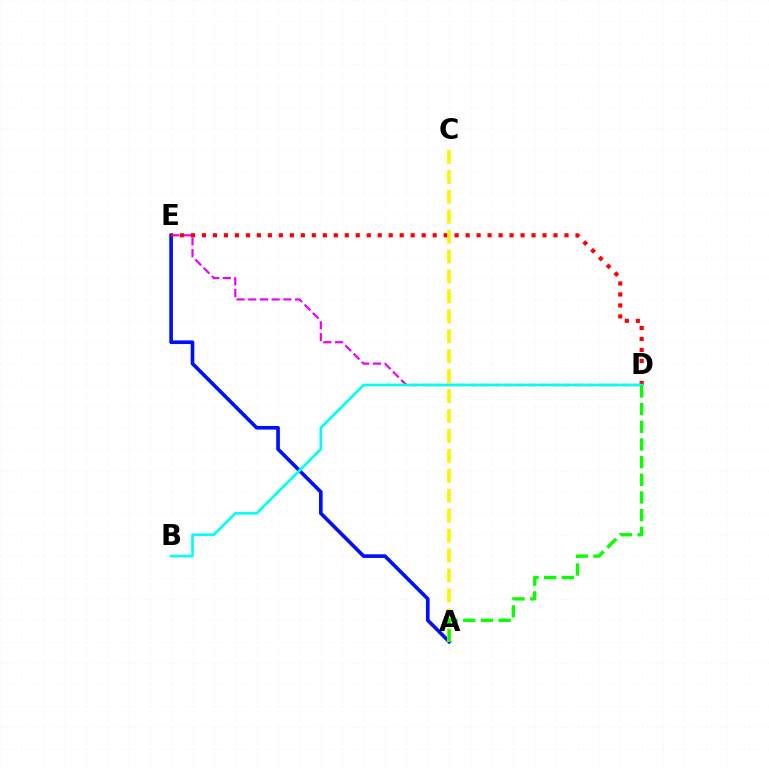{('A', 'E'): [{'color': '#0010ff', 'line_style': 'solid', 'thickness': 2.63}], ('D', 'E'): [{'color': '#ee00ff', 'line_style': 'dashed', 'thickness': 1.59}, {'color': '#ff0000', 'line_style': 'dotted', 'thickness': 2.98}], ('B', 'D'): [{'color': '#00fff6', 'line_style': 'solid', 'thickness': 1.92}], ('A', 'C'): [{'color': '#fcf500', 'line_style': 'dashed', 'thickness': 2.71}], ('A', 'D'): [{'color': '#08ff00', 'line_style': 'dashed', 'thickness': 2.4}]}